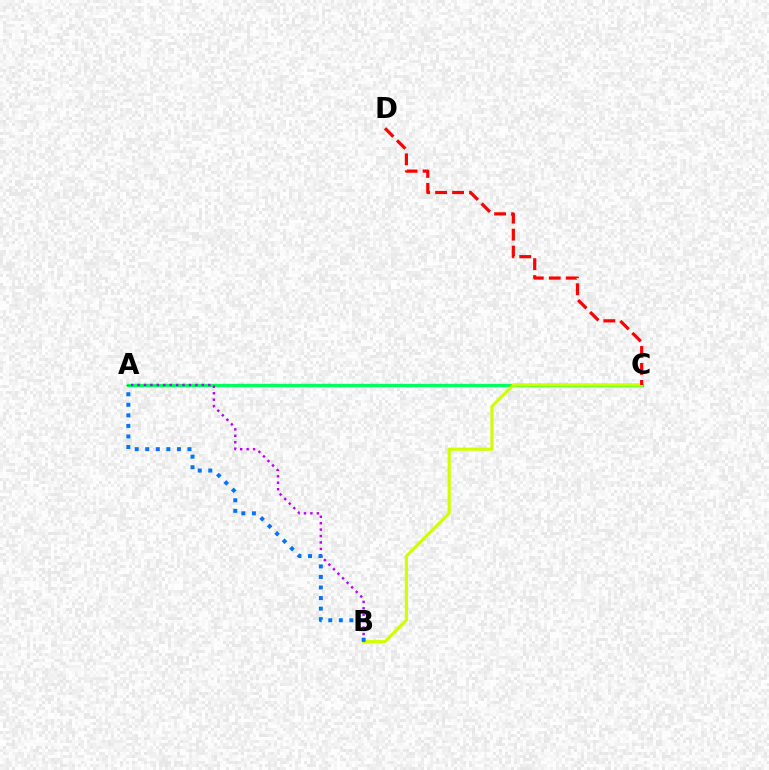{('A', 'C'): [{'color': '#00ff5c', 'line_style': 'solid', 'thickness': 2.4}], ('B', 'C'): [{'color': '#d1ff00', 'line_style': 'solid', 'thickness': 2.26}], ('C', 'D'): [{'color': '#ff0000', 'line_style': 'dashed', 'thickness': 2.31}], ('A', 'B'): [{'color': '#b900ff', 'line_style': 'dotted', 'thickness': 1.75}, {'color': '#0074ff', 'line_style': 'dotted', 'thickness': 2.87}]}